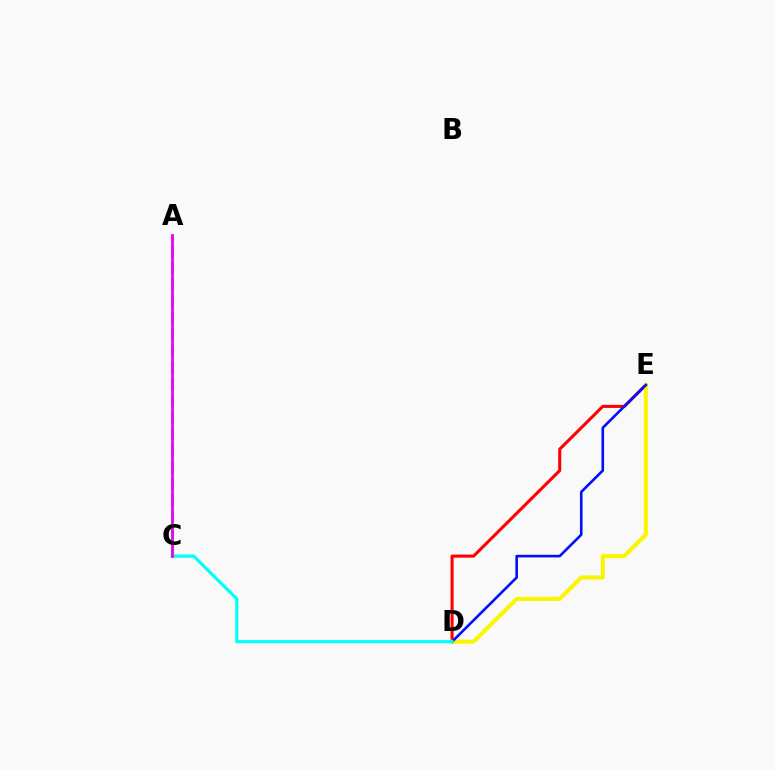{('D', 'E'): [{'color': '#ff0000', 'line_style': 'solid', 'thickness': 2.21}, {'color': '#fcf500', 'line_style': 'solid', 'thickness': 2.92}, {'color': '#0010ff', 'line_style': 'solid', 'thickness': 1.88}], ('A', 'C'): [{'color': '#08ff00', 'line_style': 'dashed', 'thickness': 2.26}, {'color': '#ee00ff', 'line_style': 'solid', 'thickness': 2.0}], ('C', 'D'): [{'color': '#00fff6', 'line_style': 'solid', 'thickness': 2.26}]}